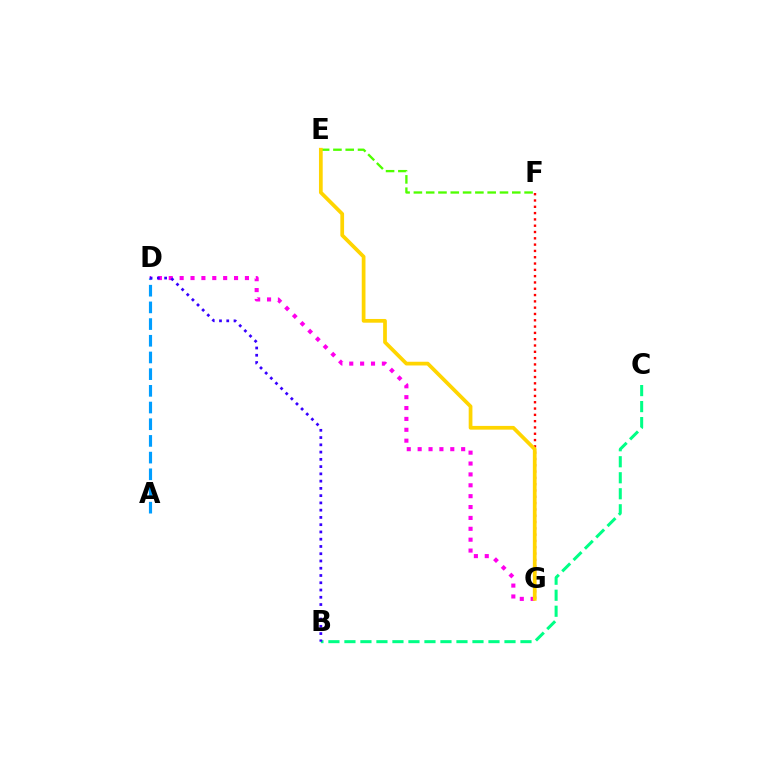{('F', 'G'): [{'color': '#ff0000', 'line_style': 'dotted', 'thickness': 1.71}], ('D', 'G'): [{'color': '#ff00ed', 'line_style': 'dotted', 'thickness': 2.96}], ('A', 'D'): [{'color': '#009eff', 'line_style': 'dashed', 'thickness': 2.27}], ('E', 'F'): [{'color': '#4fff00', 'line_style': 'dashed', 'thickness': 1.67}], ('E', 'G'): [{'color': '#ffd500', 'line_style': 'solid', 'thickness': 2.69}], ('B', 'C'): [{'color': '#00ff86', 'line_style': 'dashed', 'thickness': 2.17}], ('B', 'D'): [{'color': '#3700ff', 'line_style': 'dotted', 'thickness': 1.97}]}